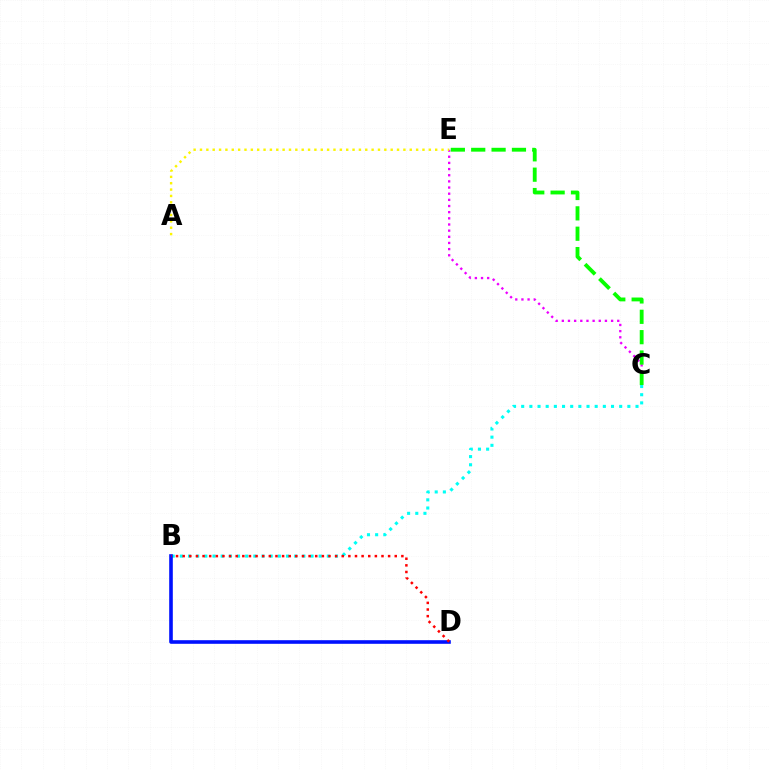{('C', 'E'): [{'color': '#ee00ff', 'line_style': 'dotted', 'thickness': 1.67}, {'color': '#08ff00', 'line_style': 'dashed', 'thickness': 2.77}], ('B', 'C'): [{'color': '#00fff6', 'line_style': 'dotted', 'thickness': 2.22}], ('B', 'D'): [{'color': '#0010ff', 'line_style': 'solid', 'thickness': 2.6}, {'color': '#ff0000', 'line_style': 'dotted', 'thickness': 1.8}], ('A', 'E'): [{'color': '#fcf500', 'line_style': 'dotted', 'thickness': 1.73}]}